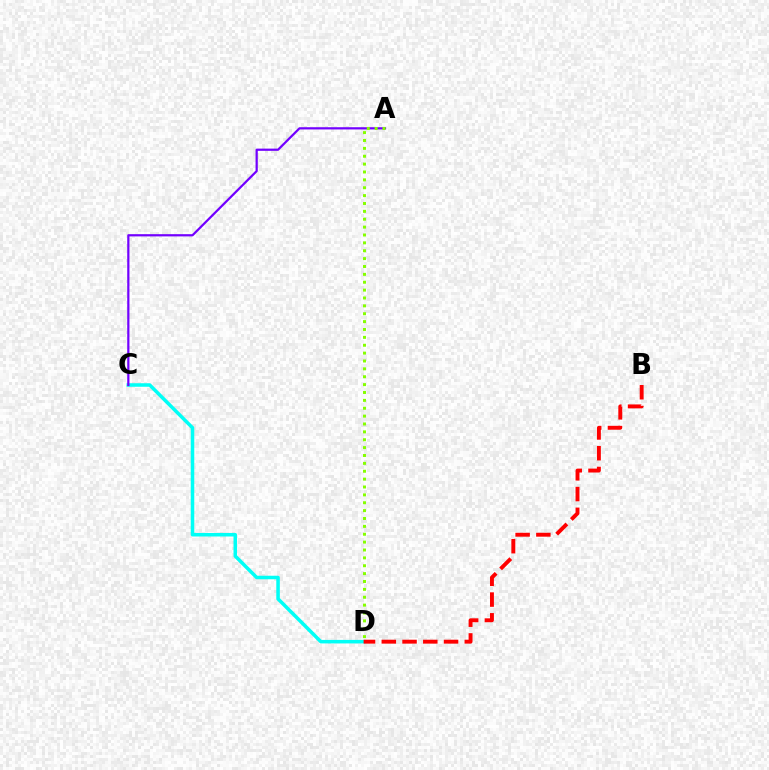{('C', 'D'): [{'color': '#00fff6', 'line_style': 'solid', 'thickness': 2.54}], ('B', 'D'): [{'color': '#ff0000', 'line_style': 'dashed', 'thickness': 2.82}], ('A', 'C'): [{'color': '#7200ff', 'line_style': 'solid', 'thickness': 1.6}], ('A', 'D'): [{'color': '#84ff00', 'line_style': 'dotted', 'thickness': 2.14}]}